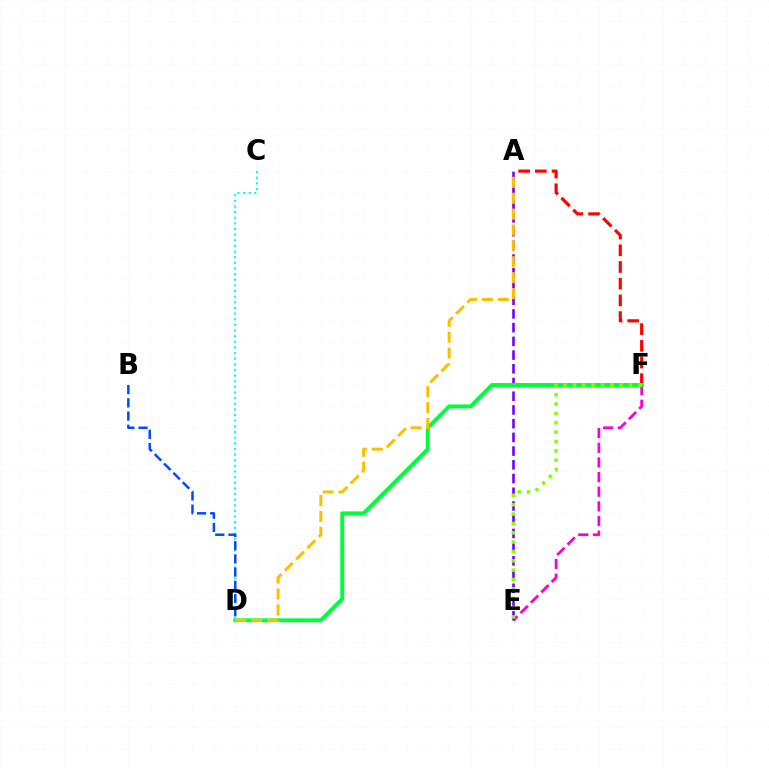{('E', 'F'): [{'color': '#ff00cf', 'line_style': 'dashed', 'thickness': 1.99}, {'color': '#84ff00', 'line_style': 'dotted', 'thickness': 2.54}], ('A', 'E'): [{'color': '#7200ff', 'line_style': 'dashed', 'thickness': 1.86}], ('A', 'F'): [{'color': '#ff0000', 'line_style': 'dashed', 'thickness': 2.27}], ('D', 'F'): [{'color': '#00ff39', 'line_style': 'solid', 'thickness': 2.81}], ('C', 'D'): [{'color': '#00fff6', 'line_style': 'dotted', 'thickness': 1.53}], ('B', 'D'): [{'color': '#004bff', 'line_style': 'dashed', 'thickness': 1.8}], ('A', 'D'): [{'color': '#ffbd00', 'line_style': 'dashed', 'thickness': 2.16}]}